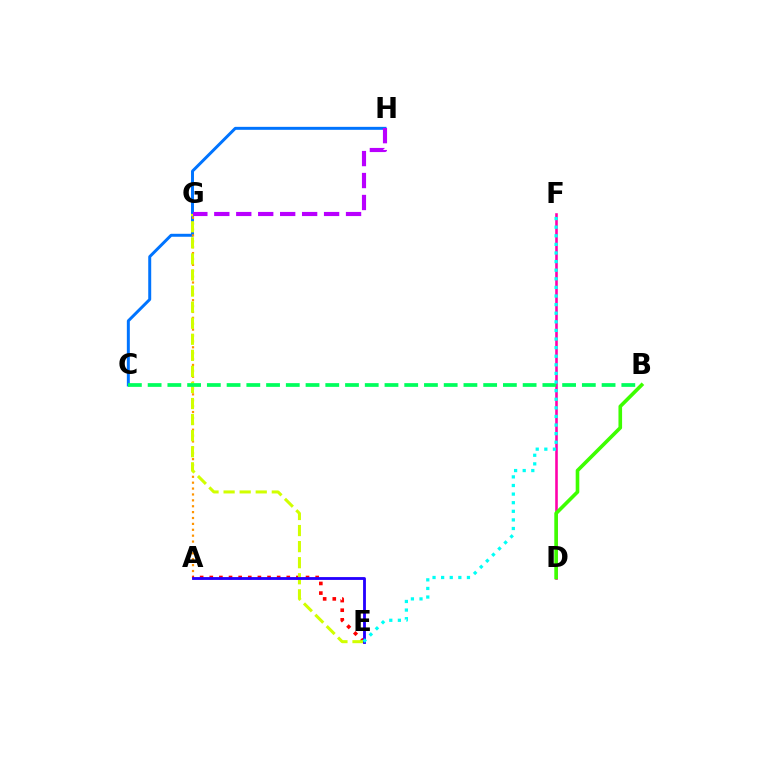{('C', 'H'): [{'color': '#0074ff', 'line_style': 'solid', 'thickness': 2.14}], ('A', 'G'): [{'color': '#ff9400', 'line_style': 'dotted', 'thickness': 1.6}], ('A', 'E'): [{'color': '#ff0000', 'line_style': 'dotted', 'thickness': 2.62}, {'color': '#2500ff', 'line_style': 'solid', 'thickness': 2.04}], ('E', 'G'): [{'color': '#d1ff00', 'line_style': 'dashed', 'thickness': 2.18}], ('D', 'F'): [{'color': '#ff00ac', 'line_style': 'solid', 'thickness': 1.87}], ('G', 'H'): [{'color': '#b900ff', 'line_style': 'dashed', 'thickness': 2.98}], ('B', 'C'): [{'color': '#00ff5c', 'line_style': 'dashed', 'thickness': 2.68}], ('B', 'D'): [{'color': '#3dff00', 'line_style': 'solid', 'thickness': 2.61}], ('E', 'F'): [{'color': '#00fff6', 'line_style': 'dotted', 'thickness': 2.34}]}